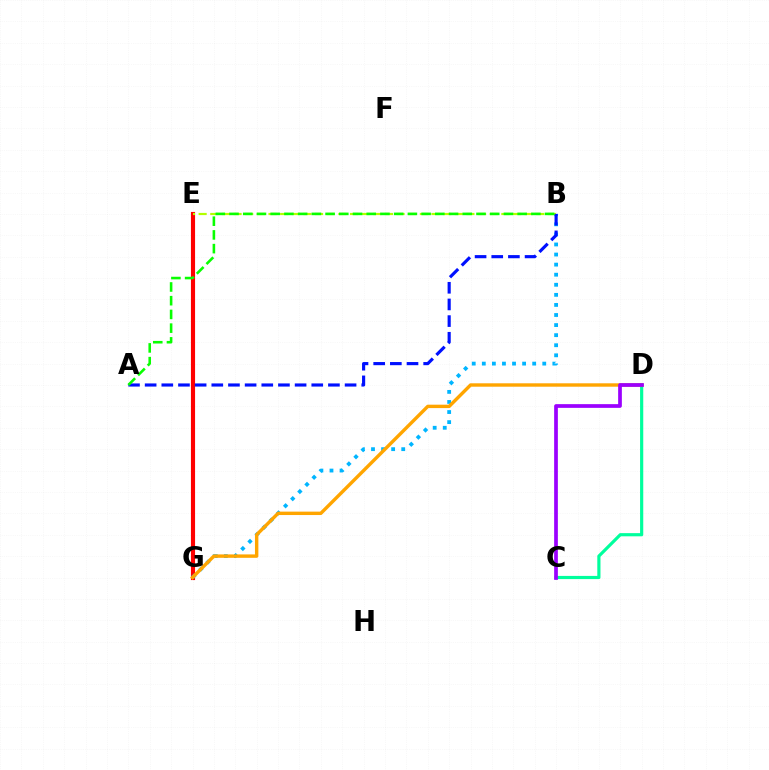{('C', 'D'): [{'color': '#00ff9d', 'line_style': 'solid', 'thickness': 2.29}, {'color': '#9b00ff', 'line_style': 'solid', 'thickness': 2.67}], ('E', 'G'): [{'color': '#ff00bd', 'line_style': 'dashed', 'thickness': 2.84}, {'color': '#ff0000', 'line_style': 'solid', 'thickness': 2.98}], ('B', 'G'): [{'color': '#00b5ff', 'line_style': 'dotted', 'thickness': 2.74}], ('B', 'E'): [{'color': '#b3ff00', 'line_style': 'dashed', 'thickness': 1.58}], ('A', 'B'): [{'color': '#0010ff', 'line_style': 'dashed', 'thickness': 2.26}, {'color': '#08ff00', 'line_style': 'dashed', 'thickness': 1.86}], ('D', 'G'): [{'color': '#ffa500', 'line_style': 'solid', 'thickness': 2.45}]}